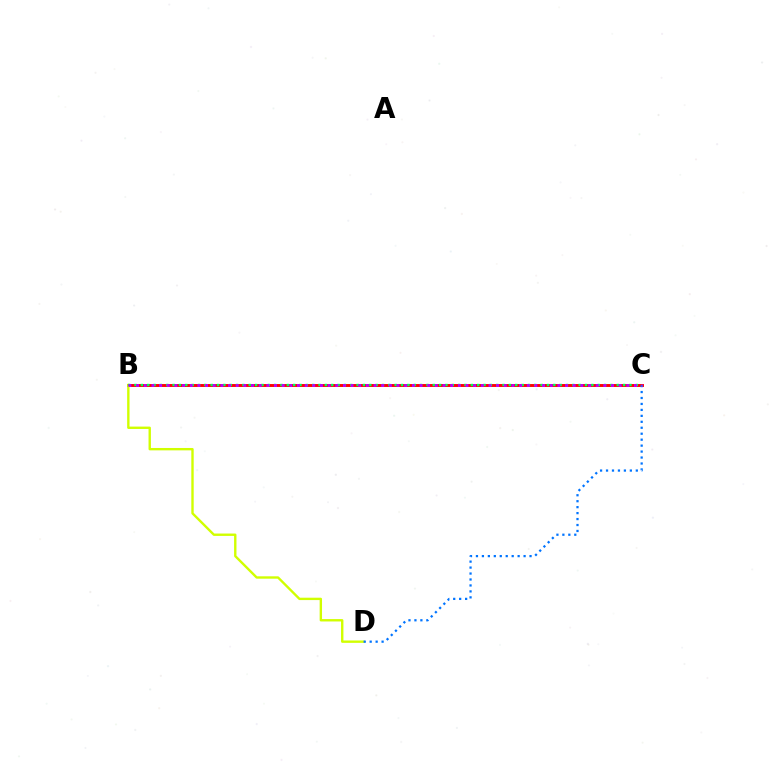{('B', 'C'): [{'color': '#ff0000', 'line_style': 'solid', 'thickness': 2.09}, {'color': '#00ff5c', 'line_style': 'dotted', 'thickness': 1.72}, {'color': '#b900ff', 'line_style': 'dotted', 'thickness': 2.08}], ('B', 'D'): [{'color': '#d1ff00', 'line_style': 'solid', 'thickness': 1.71}], ('C', 'D'): [{'color': '#0074ff', 'line_style': 'dotted', 'thickness': 1.62}]}